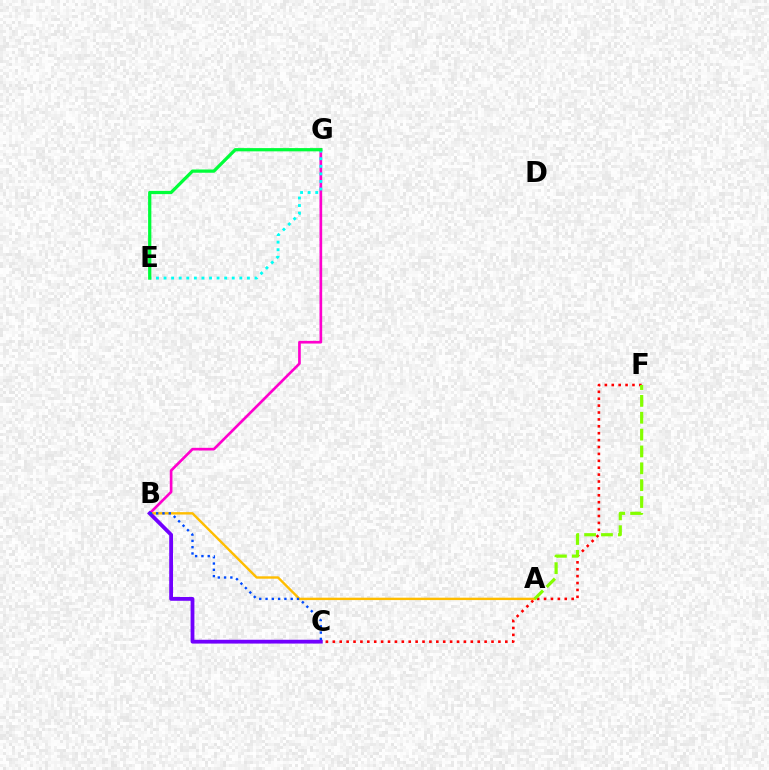{('B', 'G'): [{'color': '#ff00cf', 'line_style': 'solid', 'thickness': 1.93}], ('C', 'F'): [{'color': '#ff0000', 'line_style': 'dotted', 'thickness': 1.87}], ('E', 'G'): [{'color': '#00fff6', 'line_style': 'dotted', 'thickness': 2.06}, {'color': '#00ff39', 'line_style': 'solid', 'thickness': 2.34}], ('A', 'B'): [{'color': '#ffbd00', 'line_style': 'solid', 'thickness': 1.73}], ('B', 'C'): [{'color': '#7200ff', 'line_style': 'solid', 'thickness': 2.74}, {'color': '#004bff', 'line_style': 'dotted', 'thickness': 1.71}], ('A', 'F'): [{'color': '#84ff00', 'line_style': 'dashed', 'thickness': 2.29}]}